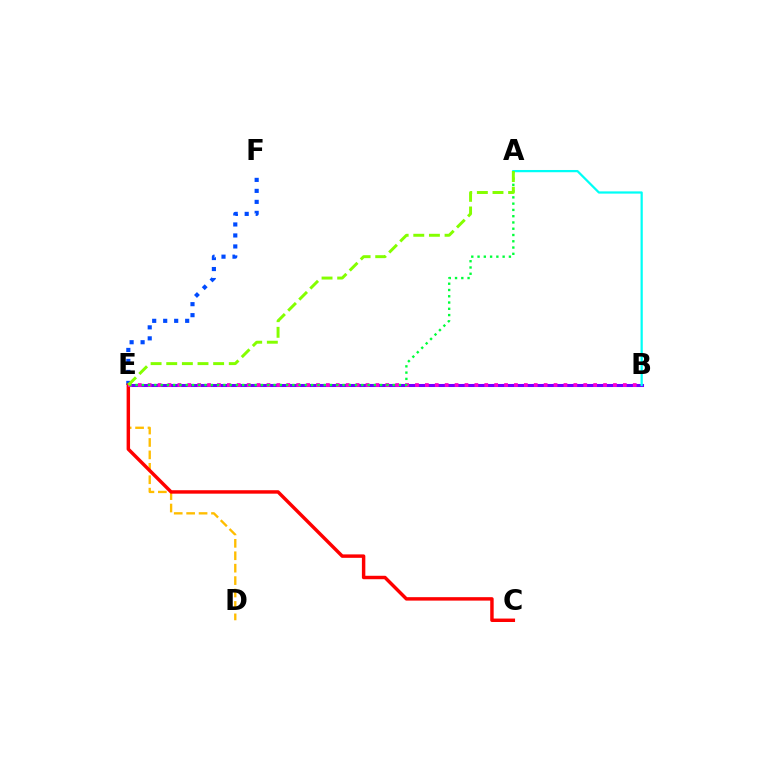{('D', 'E'): [{'color': '#ffbd00', 'line_style': 'dashed', 'thickness': 1.69}], ('B', 'E'): [{'color': '#7200ff', 'line_style': 'solid', 'thickness': 2.2}, {'color': '#ff00cf', 'line_style': 'dotted', 'thickness': 2.69}], ('A', 'B'): [{'color': '#00fff6', 'line_style': 'solid', 'thickness': 1.61}], ('E', 'F'): [{'color': '#004bff', 'line_style': 'dotted', 'thickness': 2.99}], ('C', 'E'): [{'color': '#ff0000', 'line_style': 'solid', 'thickness': 2.48}], ('A', 'E'): [{'color': '#00ff39', 'line_style': 'dotted', 'thickness': 1.7}, {'color': '#84ff00', 'line_style': 'dashed', 'thickness': 2.12}]}